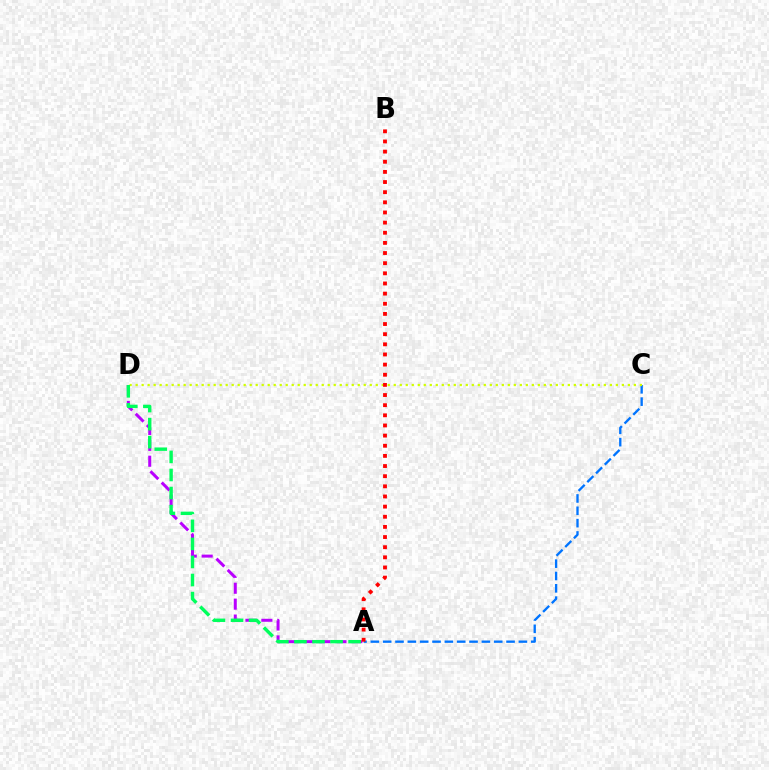{('A', 'C'): [{'color': '#0074ff', 'line_style': 'dashed', 'thickness': 1.68}], ('C', 'D'): [{'color': '#d1ff00', 'line_style': 'dotted', 'thickness': 1.63}], ('A', 'D'): [{'color': '#b900ff', 'line_style': 'dashed', 'thickness': 2.16}, {'color': '#00ff5c', 'line_style': 'dashed', 'thickness': 2.45}], ('A', 'B'): [{'color': '#ff0000', 'line_style': 'dotted', 'thickness': 2.76}]}